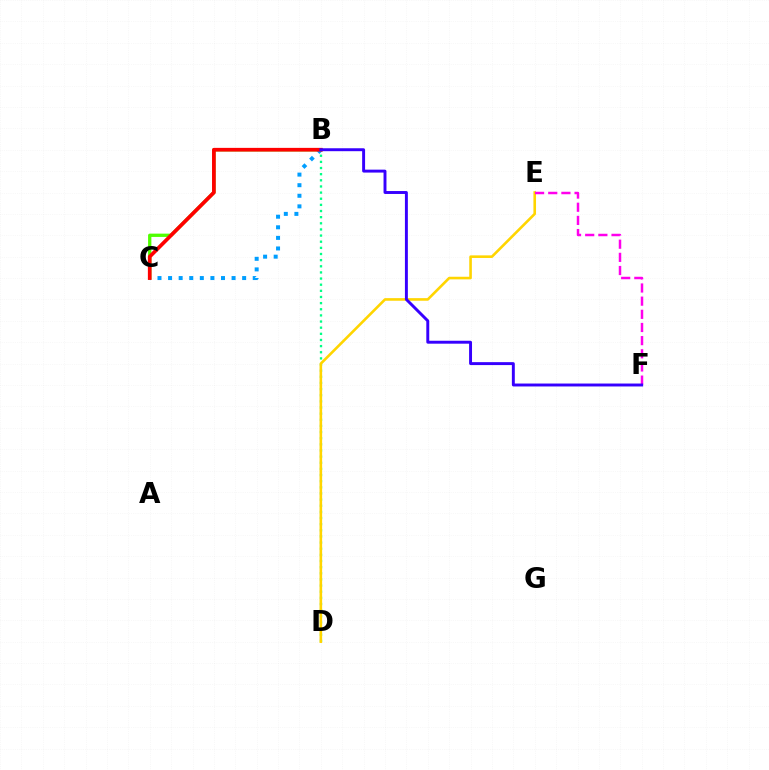{('B', 'C'): [{'color': '#4fff00', 'line_style': 'solid', 'thickness': 2.37}, {'color': '#009eff', 'line_style': 'dotted', 'thickness': 2.88}, {'color': '#ff0000', 'line_style': 'solid', 'thickness': 2.66}], ('B', 'D'): [{'color': '#00ff86', 'line_style': 'dotted', 'thickness': 1.67}], ('D', 'E'): [{'color': '#ffd500', 'line_style': 'solid', 'thickness': 1.88}], ('E', 'F'): [{'color': '#ff00ed', 'line_style': 'dashed', 'thickness': 1.79}], ('B', 'F'): [{'color': '#3700ff', 'line_style': 'solid', 'thickness': 2.11}]}